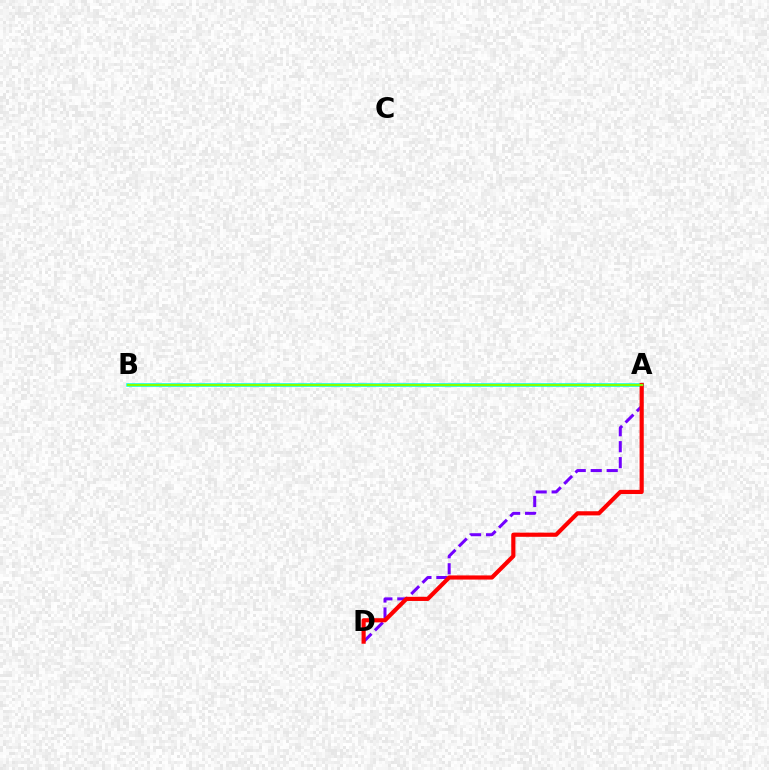{('A', 'B'): [{'color': '#00fff6', 'line_style': 'solid', 'thickness': 2.55}, {'color': '#84ff00', 'line_style': 'solid', 'thickness': 1.62}], ('A', 'D'): [{'color': '#7200ff', 'line_style': 'dashed', 'thickness': 2.17}, {'color': '#ff0000', 'line_style': 'solid', 'thickness': 2.99}]}